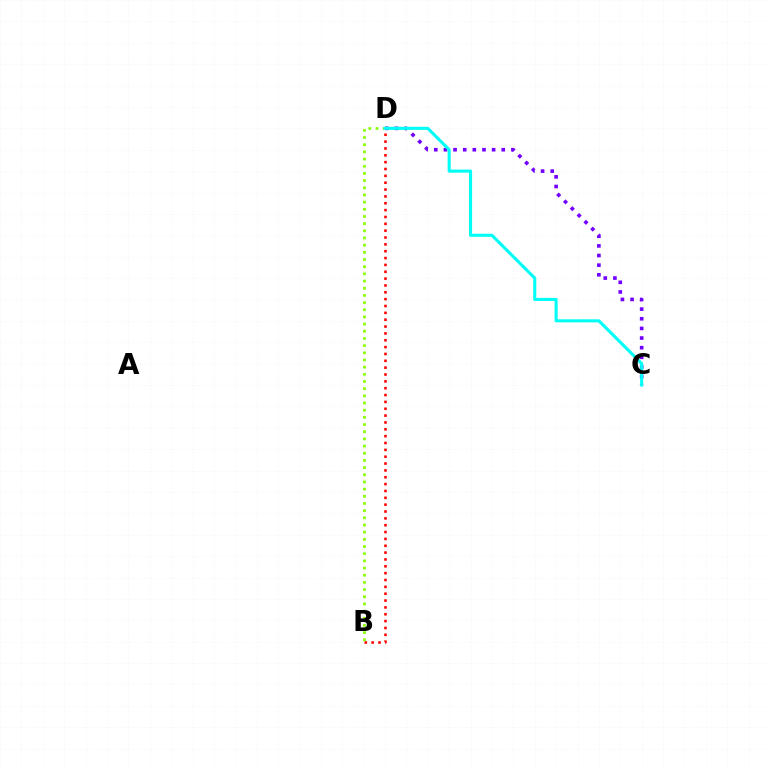{('B', 'D'): [{'color': '#ff0000', 'line_style': 'dotted', 'thickness': 1.86}, {'color': '#84ff00', 'line_style': 'dotted', 'thickness': 1.95}], ('C', 'D'): [{'color': '#7200ff', 'line_style': 'dotted', 'thickness': 2.62}, {'color': '#00fff6', 'line_style': 'solid', 'thickness': 2.21}]}